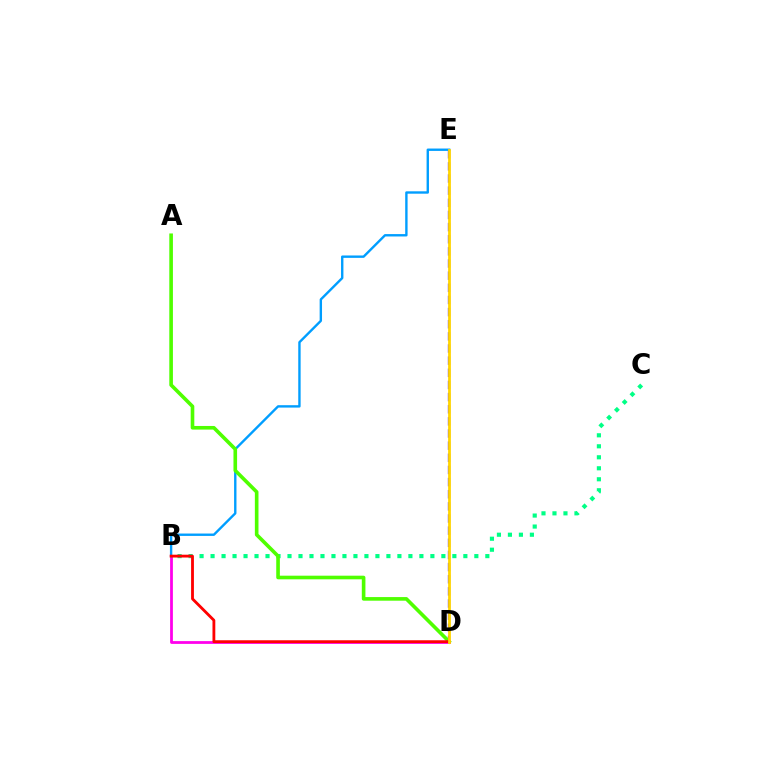{('B', 'D'): [{'color': '#ff00ed', 'line_style': 'solid', 'thickness': 2.0}, {'color': '#ff0000', 'line_style': 'solid', 'thickness': 2.03}], ('D', 'E'): [{'color': '#3700ff', 'line_style': 'dashed', 'thickness': 1.65}, {'color': '#ffd500', 'line_style': 'solid', 'thickness': 2.0}], ('B', 'C'): [{'color': '#00ff86', 'line_style': 'dotted', 'thickness': 2.99}], ('B', 'E'): [{'color': '#009eff', 'line_style': 'solid', 'thickness': 1.72}], ('A', 'D'): [{'color': '#4fff00', 'line_style': 'solid', 'thickness': 2.61}]}